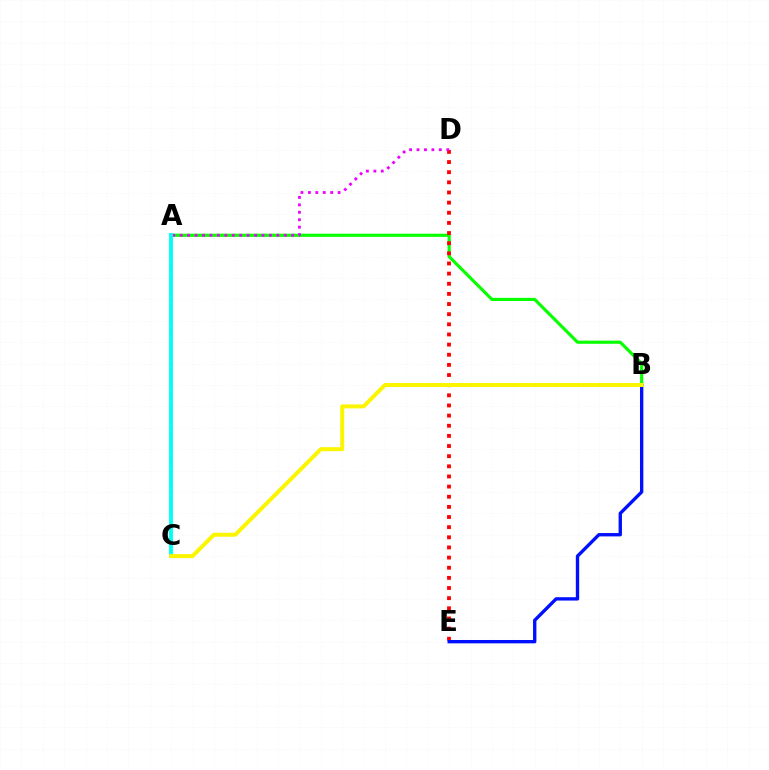{('A', 'B'): [{'color': '#08ff00', 'line_style': 'solid', 'thickness': 2.27}], ('D', 'E'): [{'color': '#ff0000', 'line_style': 'dotted', 'thickness': 2.76}], ('A', 'D'): [{'color': '#ee00ff', 'line_style': 'dotted', 'thickness': 2.02}], ('A', 'C'): [{'color': '#00fff6', 'line_style': 'solid', 'thickness': 2.8}], ('B', 'E'): [{'color': '#0010ff', 'line_style': 'solid', 'thickness': 2.41}], ('B', 'C'): [{'color': '#fcf500', 'line_style': 'solid', 'thickness': 2.88}]}